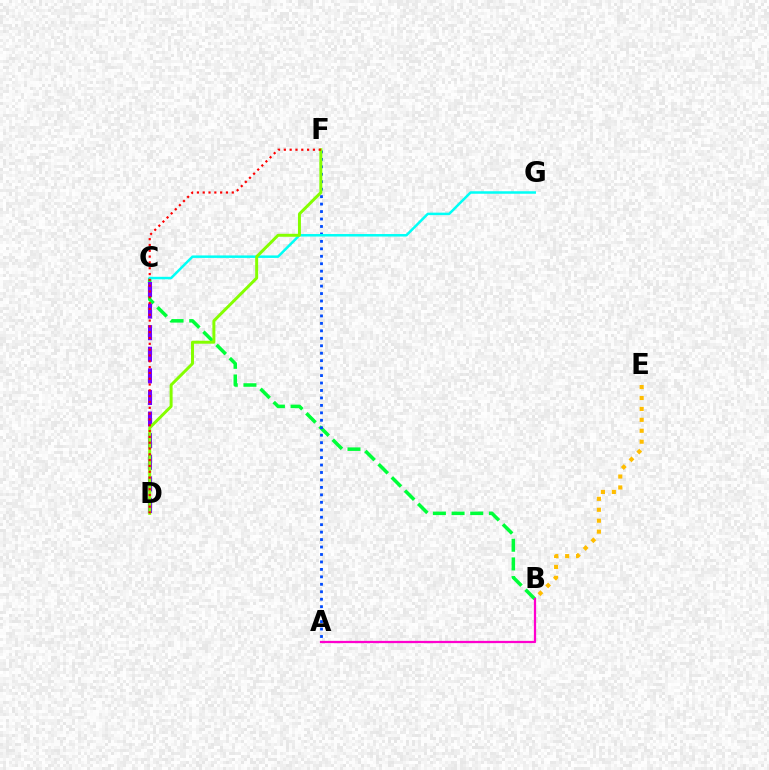{('B', 'C'): [{'color': '#00ff39', 'line_style': 'dashed', 'thickness': 2.54}], ('C', 'D'): [{'color': '#7200ff', 'line_style': 'dashed', 'thickness': 2.93}], ('A', 'B'): [{'color': '#ff00cf', 'line_style': 'solid', 'thickness': 1.62}], ('A', 'F'): [{'color': '#004bff', 'line_style': 'dotted', 'thickness': 2.03}], ('C', 'G'): [{'color': '#00fff6', 'line_style': 'solid', 'thickness': 1.8}], ('D', 'F'): [{'color': '#84ff00', 'line_style': 'solid', 'thickness': 2.14}, {'color': '#ff0000', 'line_style': 'dotted', 'thickness': 1.58}], ('B', 'E'): [{'color': '#ffbd00', 'line_style': 'dotted', 'thickness': 2.97}]}